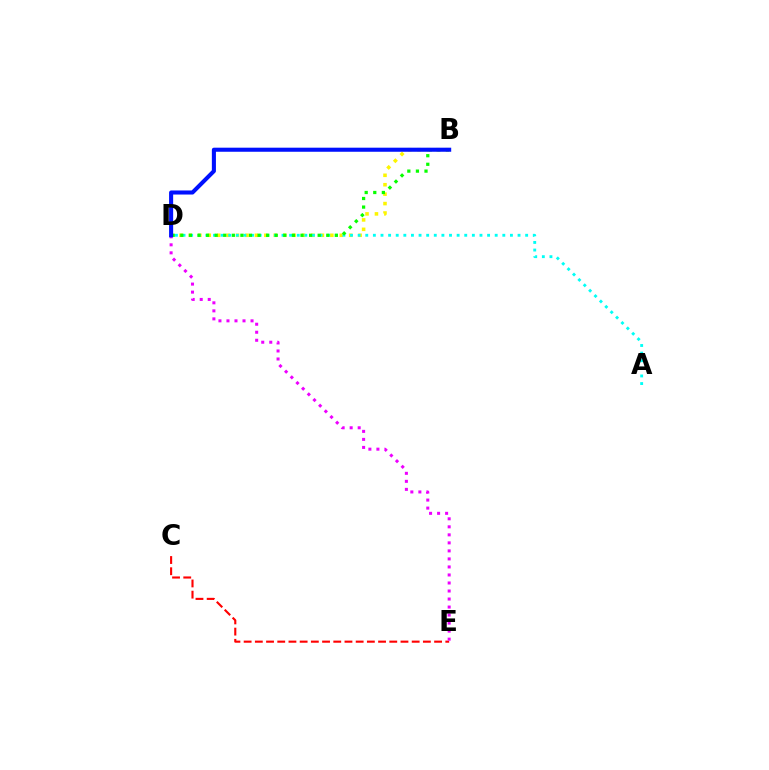{('C', 'E'): [{'color': '#ff0000', 'line_style': 'dashed', 'thickness': 1.52}], ('D', 'E'): [{'color': '#ee00ff', 'line_style': 'dotted', 'thickness': 2.18}], ('B', 'D'): [{'color': '#fcf500', 'line_style': 'dotted', 'thickness': 2.56}, {'color': '#08ff00', 'line_style': 'dotted', 'thickness': 2.33}, {'color': '#0010ff', 'line_style': 'solid', 'thickness': 2.93}], ('A', 'D'): [{'color': '#00fff6', 'line_style': 'dotted', 'thickness': 2.07}]}